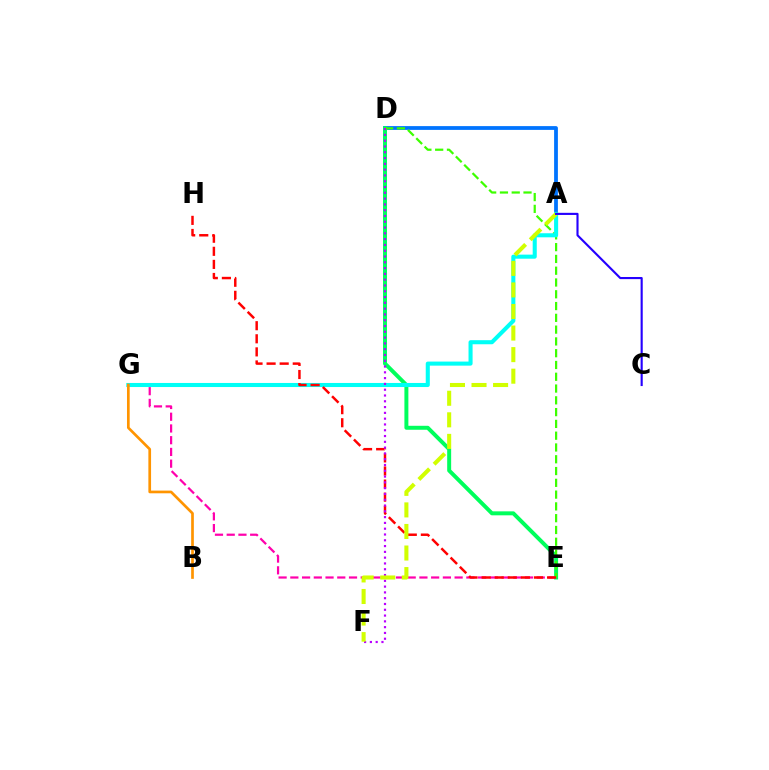{('E', 'G'): [{'color': '#ff00ac', 'line_style': 'dashed', 'thickness': 1.59}], ('A', 'D'): [{'color': '#0074ff', 'line_style': 'solid', 'thickness': 2.72}], ('D', 'E'): [{'color': '#00ff5c', 'line_style': 'solid', 'thickness': 2.86}, {'color': '#3dff00', 'line_style': 'dashed', 'thickness': 1.6}], ('A', 'G'): [{'color': '#00fff6', 'line_style': 'solid', 'thickness': 2.93}], ('B', 'G'): [{'color': '#ff9400', 'line_style': 'solid', 'thickness': 1.94}], ('E', 'H'): [{'color': '#ff0000', 'line_style': 'dashed', 'thickness': 1.78}], ('D', 'F'): [{'color': '#b900ff', 'line_style': 'dotted', 'thickness': 1.57}], ('A', 'F'): [{'color': '#d1ff00', 'line_style': 'dashed', 'thickness': 2.93}], ('A', 'C'): [{'color': '#2500ff', 'line_style': 'solid', 'thickness': 1.53}]}